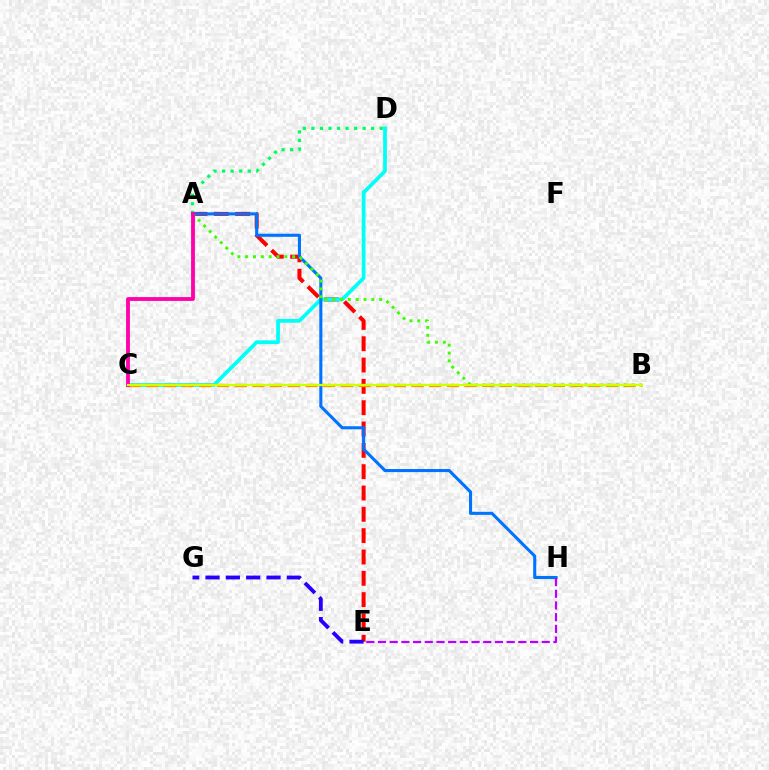{('A', 'E'): [{'color': '#ff0000', 'line_style': 'dashed', 'thickness': 2.9}], ('A', 'D'): [{'color': '#00ff5c', 'line_style': 'dotted', 'thickness': 2.32}], ('C', 'D'): [{'color': '#00fff6', 'line_style': 'solid', 'thickness': 2.69}], ('A', 'H'): [{'color': '#0074ff', 'line_style': 'solid', 'thickness': 2.22}], ('E', 'H'): [{'color': '#b900ff', 'line_style': 'dashed', 'thickness': 1.59}], ('B', 'C'): [{'color': '#ff9400', 'line_style': 'dashed', 'thickness': 2.4}, {'color': '#d1ff00', 'line_style': 'solid', 'thickness': 1.58}], ('A', 'B'): [{'color': '#3dff00', 'line_style': 'dotted', 'thickness': 2.13}], ('E', 'G'): [{'color': '#2500ff', 'line_style': 'dashed', 'thickness': 2.76}], ('A', 'C'): [{'color': '#ff00ac', 'line_style': 'solid', 'thickness': 2.75}]}